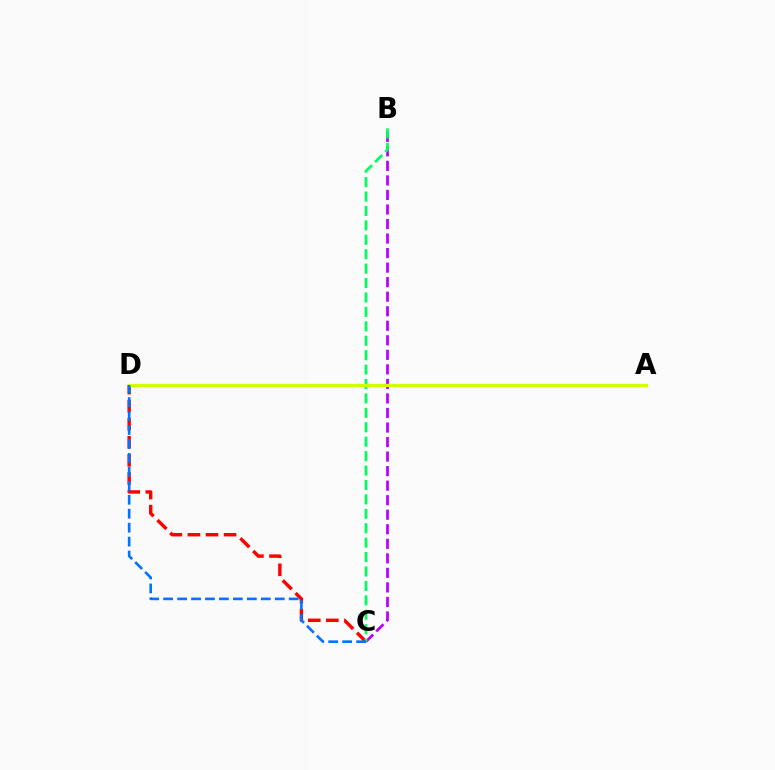{('C', 'D'): [{'color': '#ff0000', 'line_style': 'dashed', 'thickness': 2.46}, {'color': '#0074ff', 'line_style': 'dashed', 'thickness': 1.89}], ('B', 'C'): [{'color': '#b900ff', 'line_style': 'dashed', 'thickness': 1.97}, {'color': '#00ff5c', 'line_style': 'dashed', 'thickness': 1.96}], ('A', 'D'): [{'color': '#d1ff00', 'line_style': 'solid', 'thickness': 2.29}]}